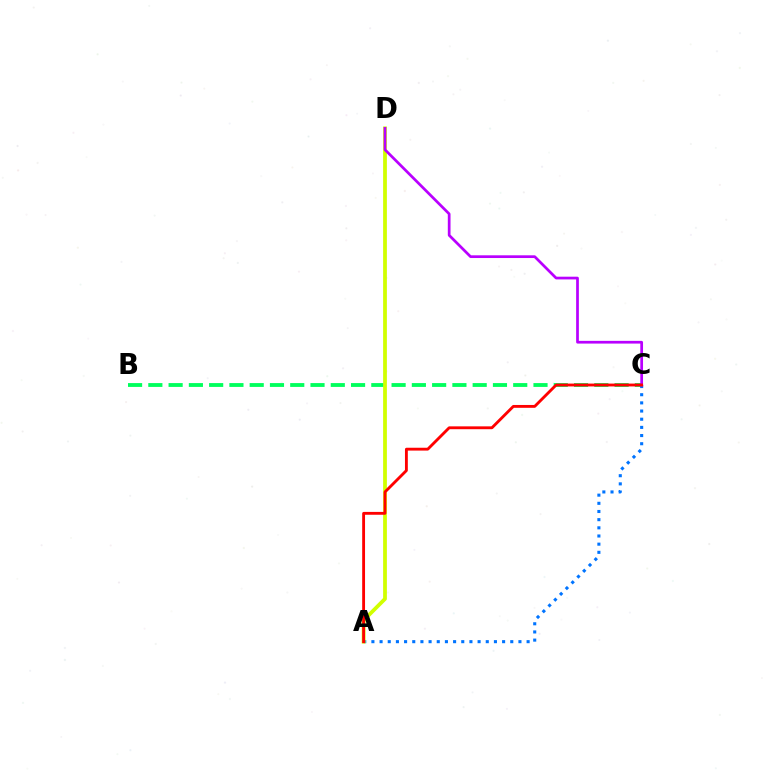{('B', 'C'): [{'color': '#00ff5c', 'line_style': 'dashed', 'thickness': 2.75}], ('A', 'C'): [{'color': '#0074ff', 'line_style': 'dotted', 'thickness': 2.22}, {'color': '#ff0000', 'line_style': 'solid', 'thickness': 2.05}], ('A', 'D'): [{'color': '#d1ff00', 'line_style': 'solid', 'thickness': 2.71}], ('C', 'D'): [{'color': '#b900ff', 'line_style': 'solid', 'thickness': 1.96}]}